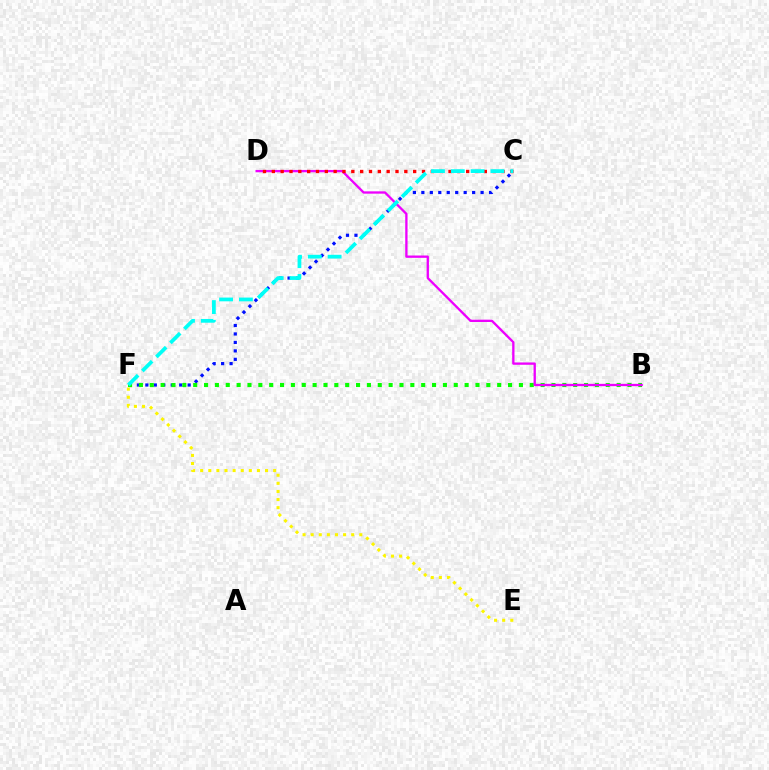{('C', 'F'): [{'color': '#0010ff', 'line_style': 'dotted', 'thickness': 2.3}, {'color': '#00fff6', 'line_style': 'dashed', 'thickness': 2.69}], ('E', 'F'): [{'color': '#fcf500', 'line_style': 'dotted', 'thickness': 2.2}], ('B', 'F'): [{'color': '#08ff00', 'line_style': 'dotted', 'thickness': 2.95}], ('B', 'D'): [{'color': '#ee00ff', 'line_style': 'solid', 'thickness': 1.67}], ('C', 'D'): [{'color': '#ff0000', 'line_style': 'dotted', 'thickness': 2.4}]}